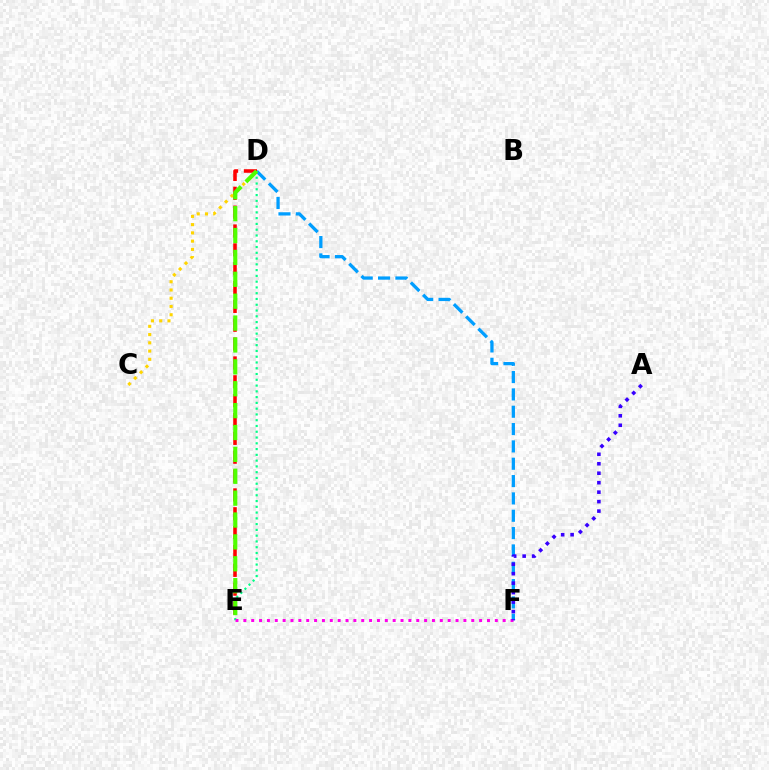{('D', 'E'): [{'color': '#ff0000', 'line_style': 'dashed', 'thickness': 2.56}, {'color': '#00ff86', 'line_style': 'dotted', 'thickness': 1.57}, {'color': '#4fff00', 'line_style': 'dashed', 'thickness': 2.97}], ('D', 'F'): [{'color': '#009eff', 'line_style': 'dashed', 'thickness': 2.36}], ('C', 'D'): [{'color': '#ffd500', 'line_style': 'dotted', 'thickness': 2.24}], ('E', 'F'): [{'color': '#ff00ed', 'line_style': 'dotted', 'thickness': 2.14}], ('A', 'F'): [{'color': '#3700ff', 'line_style': 'dotted', 'thickness': 2.57}]}